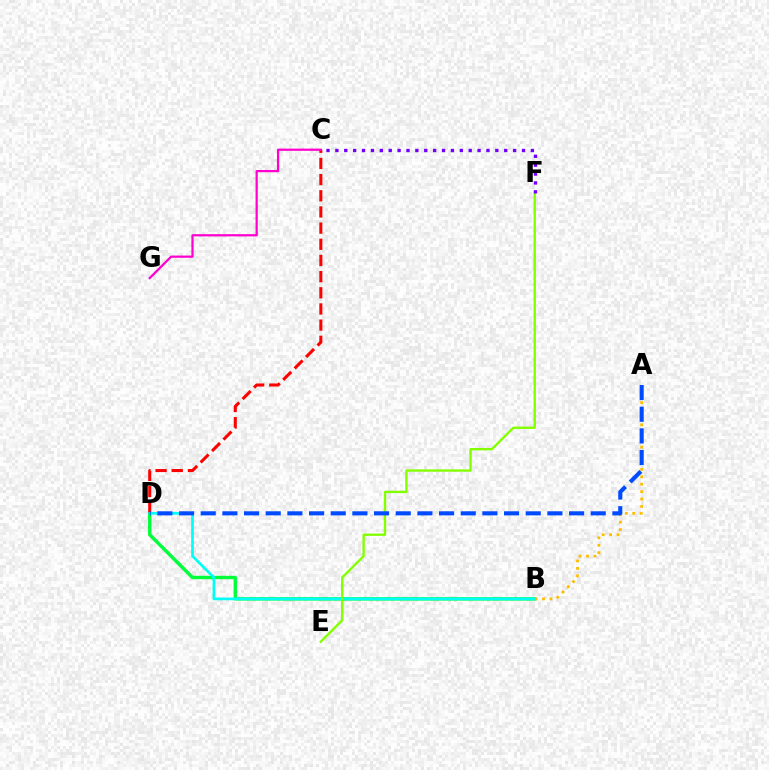{('B', 'D'): [{'color': '#00ff39', 'line_style': 'solid', 'thickness': 2.44}, {'color': '#00fff6', 'line_style': 'solid', 'thickness': 1.93}], ('C', 'D'): [{'color': '#ff0000', 'line_style': 'dashed', 'thickness': 2.2}], ('C', 'G'): [{'color': '#ff00cf', 'line_style': 'solid', 'thickness': 1.6}], ('A', 'B'): [{'color': '#ffbd00', 'line_style': 'dotted', 'thickness': 2.02}], ('E', 'F'): [{'color': '#84ff00', 'line_style': 'solid', 'thickness': 1.7}], ('C', 'F'): [{'color': '#7200ff', 'line_style': 'dotted', 'thickness': 2.41}], ('A', 'D'): [{'color': '#004bff', 'line_style': 'dashed', 'thickness': 2.94}]}